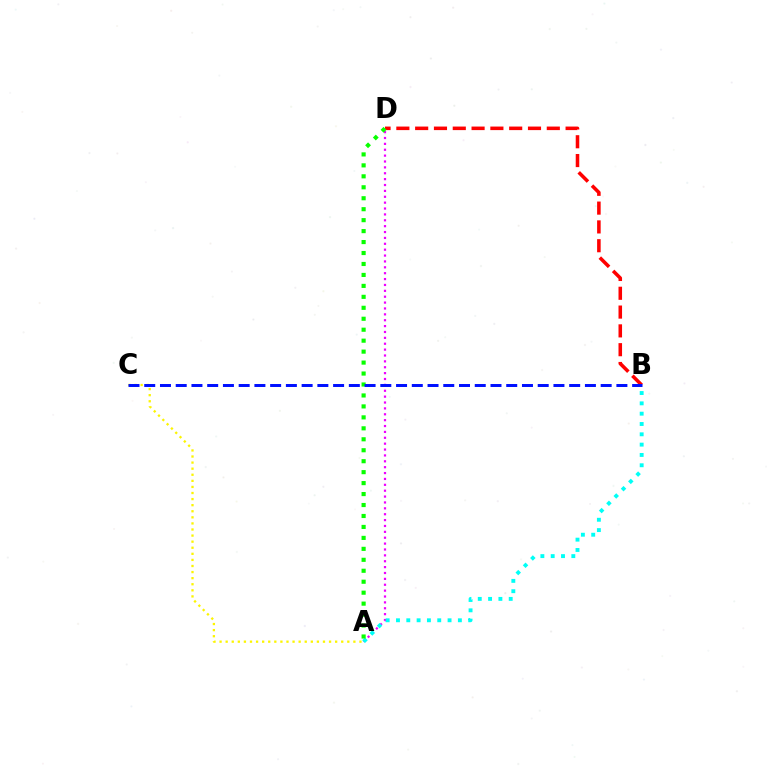{('A', 'D'): [{'color': '#ee00ff', 'line_style': 'dotted', 'thickness': 1.6}, {'color': '#08ff00', 'line_style': 'dotted', 'thickness': 2.98}], ('B', 'D'): [{'color': '#ff0000', 'line_style': 'dashed', 'thickness': 2.55}], ('A', 'B'): [{'color': '#00fff6', 'line_style': 'dotted', 'thickness': 2.8}], ('A', 'C'): [{'color': '#fcf500', 'line_style': 'dotted', 'thickness': 1.65}], ('B', 'C'): [{'color': '#0010ff', 'line_style': 'dashed', 'thickness': 2.14}]}